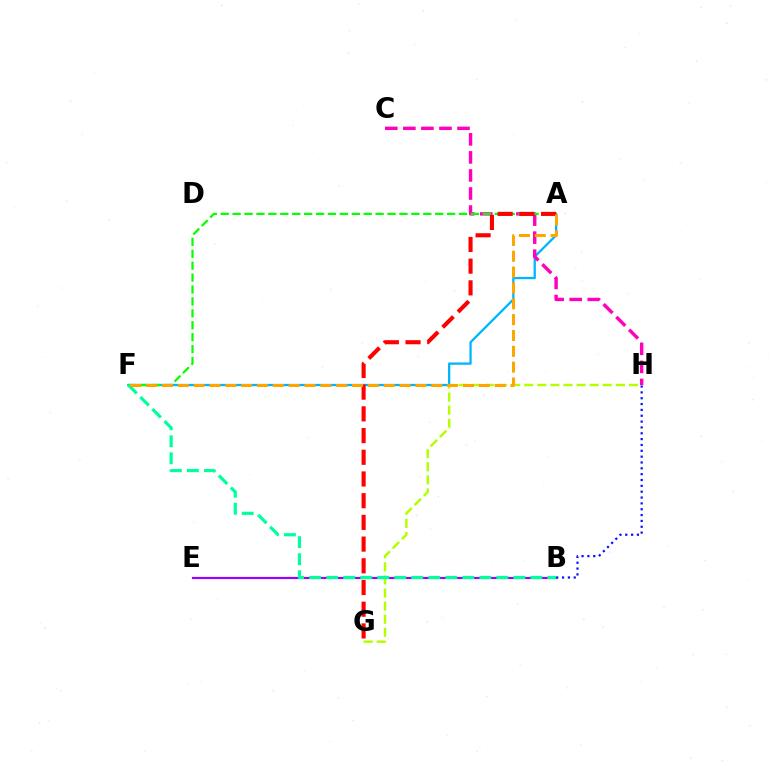{('A', 'F'): [{'color': '#00b5ff', 'line_style': 'solid', 'thickness': 1.65}, {'color': '#08ff00', 'line_style': 'dashed', 'thickness': 1.62}, {'color': '#ffa500', 'line_style': 'dashed', 'thickness': 2.15}], ('B', 'E'): [{'color': '#9b00ff', 'line_style': 'solid', 'thickness': 1.57}], ('B', 'H'): [{'color': '#0010ff', 'line_style': 'dotted', 'thickness': 1.59}], ('C', 'H'): [{'color': '#ff00bd', 'line_style': 'dashed', 'thickness': 2.45}], ('A', 'G'): [{'color': '#ff0000', 'line_style': 'dashed', 'thickness': 2.95}], ('G', 'H'): [{'color': '#b3ff00', 'line_style': 'dashed', 'thickness': 1.78}], ('B', 'F'): [{'color': '#00ff9d', 'line_style': 'dashed', 'thickness': 2.31}]}